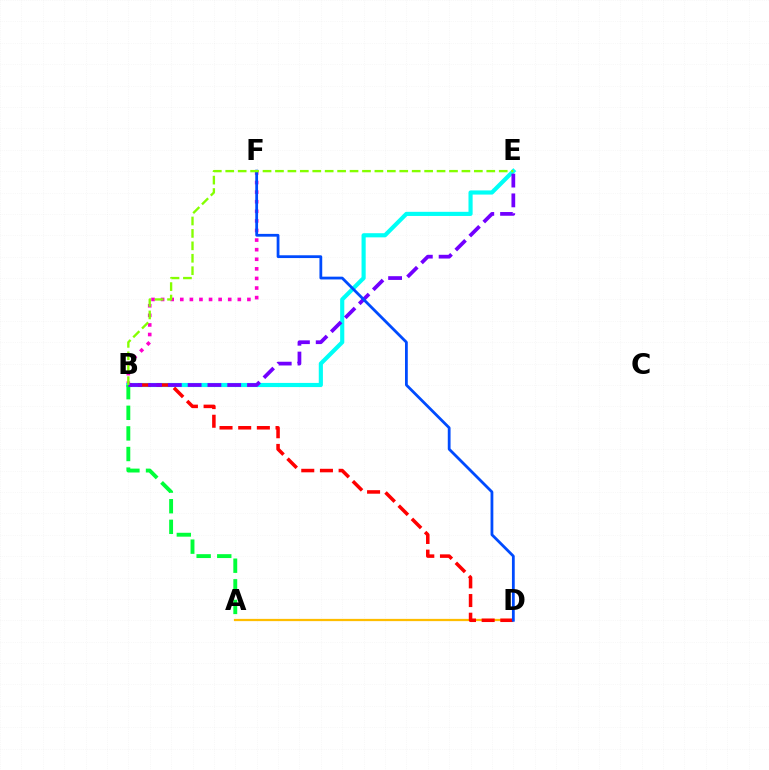{('A', 'D'): [{'color': '#ffbd00', 'line_style': 'solid', 'thickness': 1.62}], ('B', 'F'): [{'color': '#ff00cf', 'line_style': 'dotted', 'thickness': 2.61}], ('B', 'E'): [{'color': '#00fff6', 'line_style': 'solid', 'thickness': 2.99}, {'color': '#7200ff', 'line_style': 'dashed', 'thickness': 2.69}, {'color': '#84ff00', 'line_style': 'dashed', 'thickness': 1.69}], ('B', 'D'): [{'color': '#ff0000', 'line_style': 'dashed', 'thickness': 2.54}], ('A', 'B'): [{'color': '#00ff39', 'line_style': 'dashed', 'thickness': 2.8}], ('D', 'F'): [{'color': '#004bff', 'line_style': 'solid', 'thickness': 2.0}]}